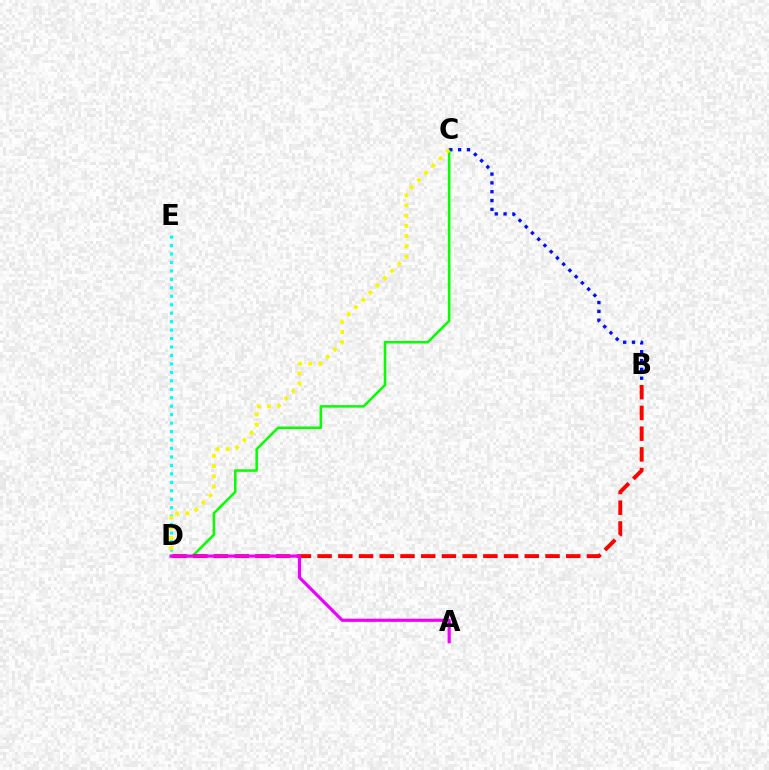{('C', 'D'): [{'color': '#08ff00', 'line_style': 'solid', 'thickness': 1.83}, {'color': '#fcf500', 'line_style': 'dotted', 'thickness': 2.78}], ('B', 'D'): [{'color': '#ff0000', 'line_style': 'dashed', 'thickness': 2.82}], ('B', 'C'): [{'color': '#0010ff', 'line_style': 'dotted', 'thickness': 2.4}], ('D', 'E'): [{'color': '#00fff6', 'line_style': 'dotted', 'thickness': 2.3}], ('A', 'D'): [{'color': '#ee00ff', 'line_style': 'solid', 'thickness': 2.27}]}